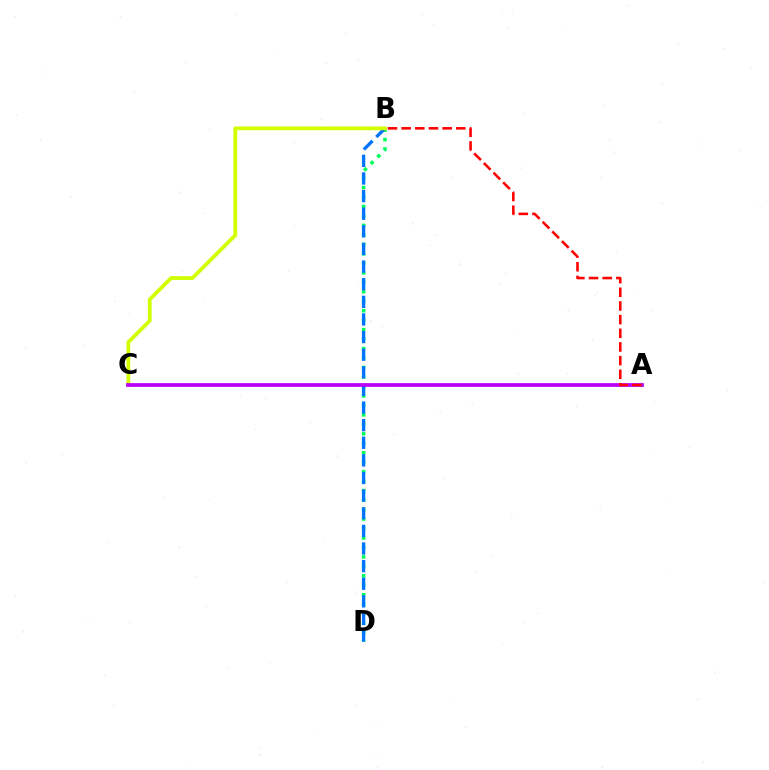{('B', 'D'): [{'color': '#00ff5c', 'line_style': 'dotted', 'thickness': 2.57}, {'color': '#0074ff', 'line_style': 'dashed', 'thickness': 2.39}], ('B', 'C'): [{'color': '#d1ff00', 'line_style': 'solid', 'thickness': 2.73}], ('A', 'C'): [{'color': '#b900ff', 'line_style': 'solid', 'thickness': 2.7}], ('A', 'B'): [{'color': '#ff0000', 'line_style': 'dashed', 'thickness': 1.86}]}